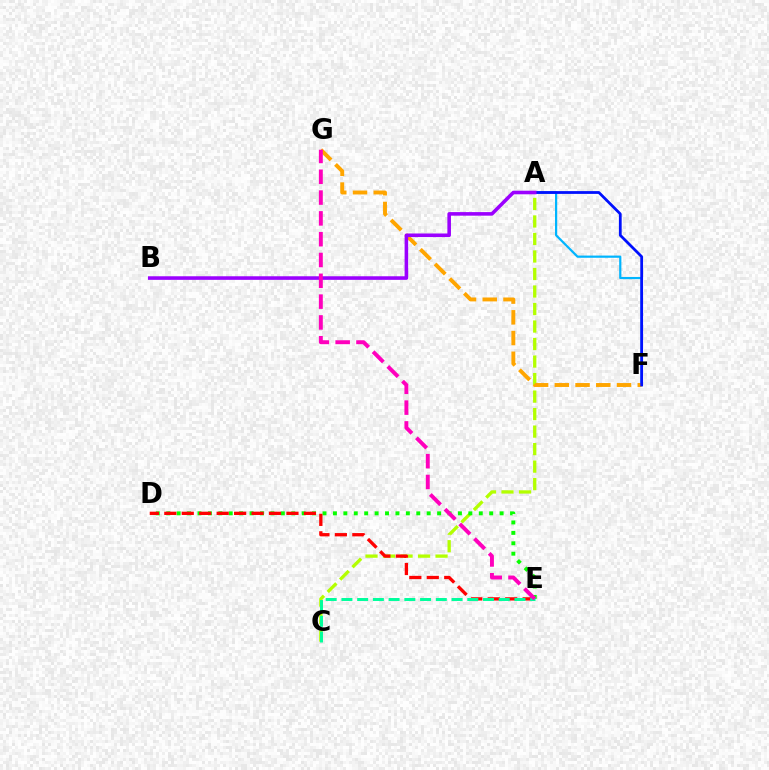{('A', 'F'): [{'color': '#00b5ff', 'line_style': 'solid', 'thickness': 1.59}, {'color': '#0010ff', 'line_style': 'solid', 'thickness': 1.99}], ('A', 'C'): [{'color': '#b3ff00', 'line_style': 'dashed', 'thickness': 2.38}], ('D', 'E'): [{'color': '#08ff00', 'line_style': 'dotted', 'thickness': 2.83}, {'color': '#ff0000', 'line_style': 'dashed', 'thickness': 2.37}], ('F', 'G'): [{'color': '#ffa500', 'line_style': 'dashed', 'thickness': 2.82}], ('C', 'E'): [{'color': '#00ff9d', 'line_style': 'dashed', 'thickness': 2.14}], ('A', 'B'): [{'color': '#9b00ff', 'line_style': 'solid', 'thickness': 2.58}], ('E', 'G'): [{'color': '#ff00bd', 'line_style': 'dashed', 'thickness': 2.83}]}